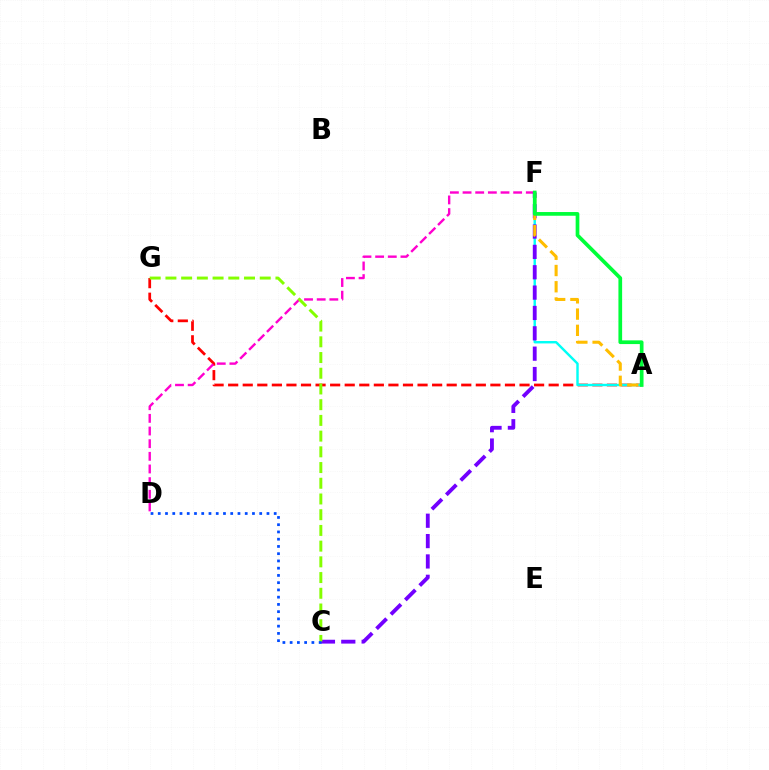{('A', 'G'): [{'color': '#ff0000', 'line_style': 'dashed', 'thickness': 1.98}], ('D', 'F'): [{'color': '#ff00cf', 'line_style': 'dashed', 'thickness': 1.72}], ('A', 'F'): [{'color': '#00fff6', 'line_style': 'solid', 'thickness': 1.74}, {'color': '#ffbd00', 'line_style': 'dashed', 'thickness': 2.21}, {'color': '#00ff39', 'line_style': 'solid', 'thickness': 2.67}], ('C', 'F'): [{'color': '#7200ff', 'line_style': 'dashed', 'thickness': 2.77}], ('C', 'G'): [{'color': '#84ff00', 'line_style': 'dashed', 'thickness': 2.14}], ('C', 'D'): [{'color': '#004bff', 'line_style': 'dotted', 'thickness': 1.97}]}